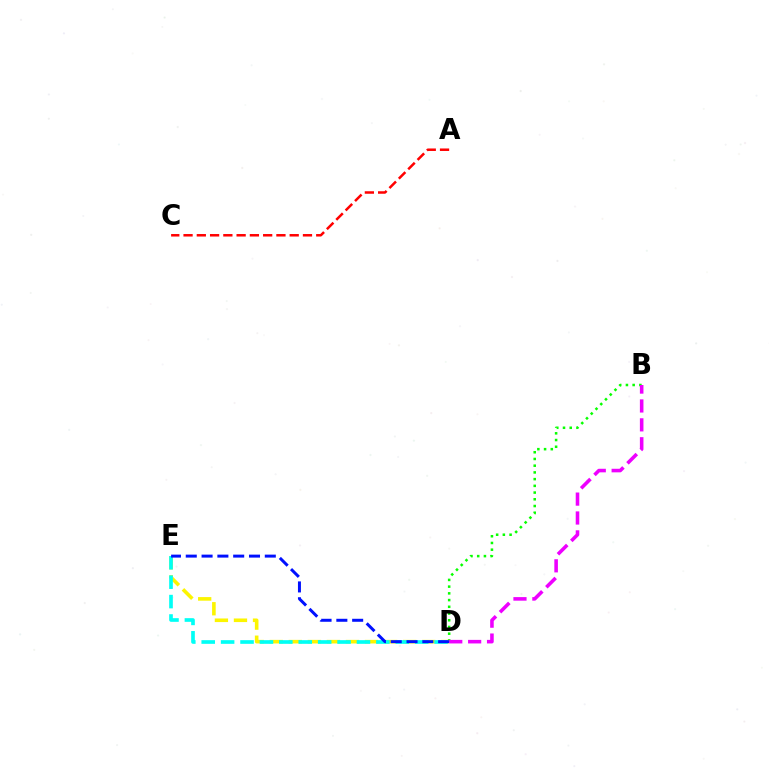{('B', 'D'): [{'color': '#08ff00', 'line_style': 'dotted', 'thickness': 1.83}, {'color': '#ee00ff', 'line_style': 'dashed', 'thickness': 2.57}], ('A', 'C'): [{'color': '#ff0000', 'line_style': 'dashed', 'thickness': 1.8}], ('D', 'E'): [{'color': '#fcf500', 'line_style': 'dashed', 'thickness': 2.59}, {'color': '#00fff6', 'line_style': 'dashed', 'thickness': 2.64}, {'color': '#0010ff', 'line_style': 'dashed', 'thickness': 2.15}]}